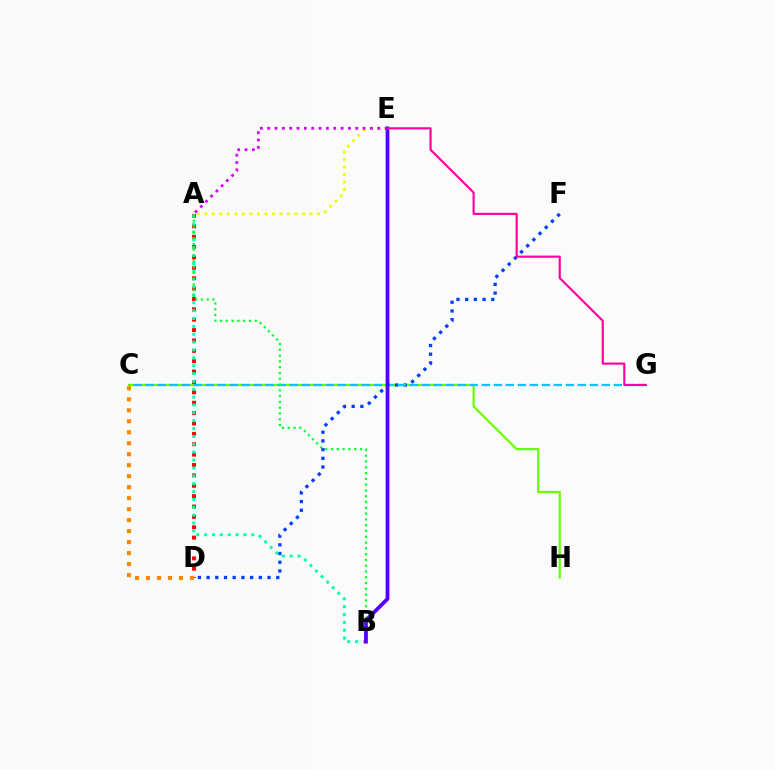{('C', 'H'): [{'color': '#66ff00', 'line_style': 'solid', 'thickness': 1.57}], ('D', 'F'): [{'color': '#003fff', 'line_style': 'dotted', 'thickness': 2.36}], ('A', 'E'): [{'color': '#eeff00', 'line_style': 'dotted', 'thickness': 2.04}, {'color': '#d600ff', 'line_style': 'dotted', 'thickness': 1.99}], ('C', 'G'): [{'color': '#00c7ff', 'line_style': 'dashed', 'thickness': 1.63}], ('A', 'D'): [{'color': '#ff0000', 'line_style': 'dotted', 'thickness': 2.82}], ('A', 'B'): [{'color': '#00ffaf', 'line_style': 'dotted', 'thickness': 2.14}, {'color': '#00ff27', 'line_style': 'dotted', 'thickness': 1.57}], ('B', 'E'): [{'color': '#4f00ff', 'line_style': 'solid', 'thickness': 2.69}], ('E', 'G'): [{'color': '#ff00a0', 'line_style': 'solid', 'thickness': 1.55}], ('C', 'D'): [{'color': '#ff8800', 'line_style': 'dotted', 'thickness': 2.98}]}